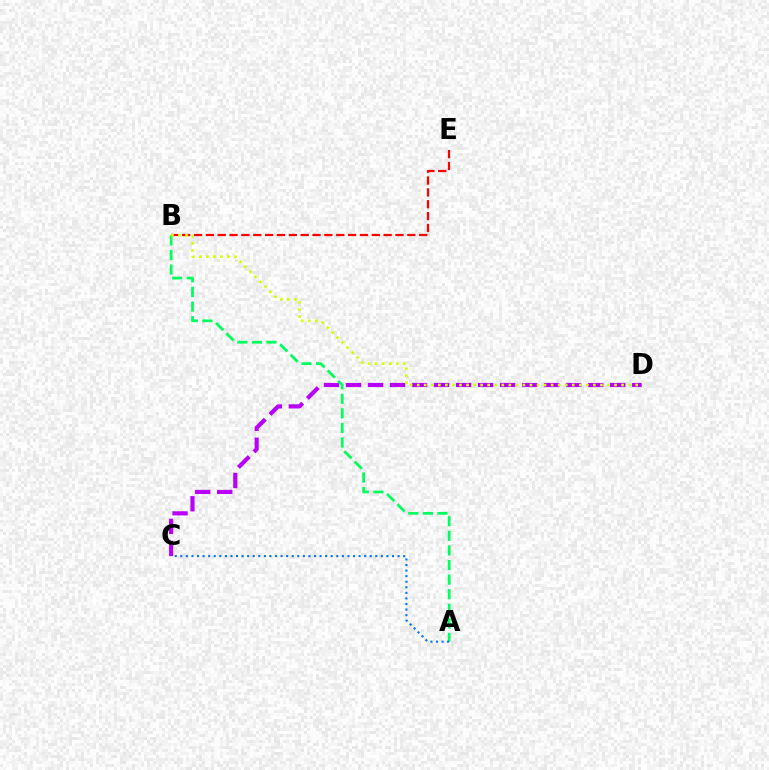{('C', 'D'): [{'color': '#b900ff', 'line_style': 'dashed', 'thickness': 2.99}], ('A', 'B'): [{'color': '#00ff5c', 'line_style': 'dashed', 'thickness': 1.98}], ('B', 'E'): [{'color': '#ff0000', 'line_style': 'dashed', 'thickness': 1.61}], ('A', 'C'): [{'color': '#0074ff', 'line_style': 'dotted', 'thickness': 1.51}], ('B', 'D'): [{'color': '#d1ff00', 'line_style': 'dotted', 'thickness': 1.91}]}